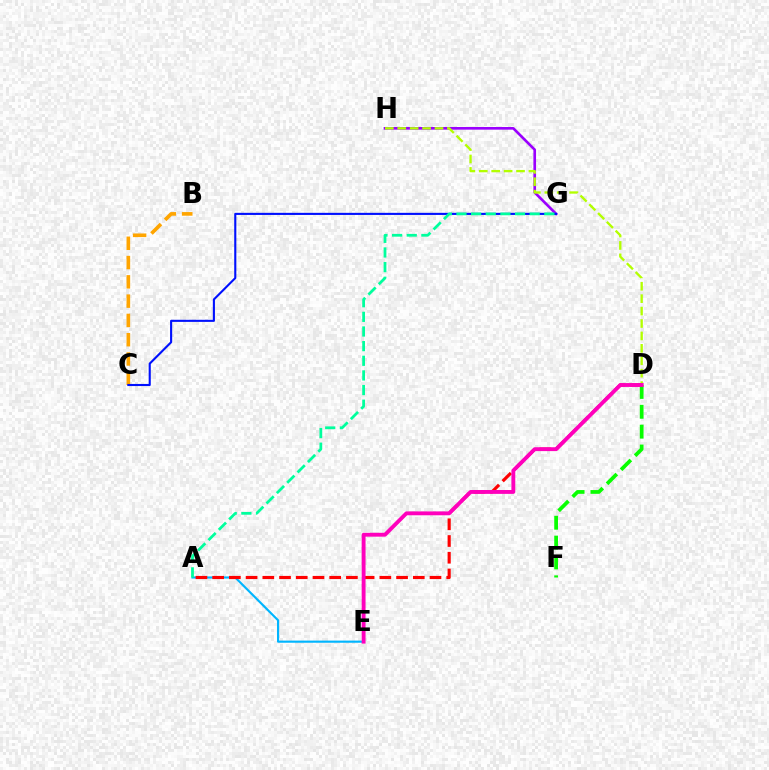{('G', 'H'): [{'color': '#9b00ff', 'line_style': 'solid', 'thickness': 1.91}], ('B', 'C'): [{'color': '#ffa500', 'line_style': 'dashed', 'thickness': 2.62}], ('C', 'G'): [{'color': '#0010ff', 'line_style': 'solid', 'thickness': 1.52}], ('D', 'H'): [{'color': '#b3ff00', 'line_style': 'dashed', 'thickness': 1.69}], ('A', 'E'): [{'color': '#00b5ff', 'line_style': 'solid', 'thickness': 1.54}], ('A', 'D'): [{'color': '#ff0000', 'line_style': 'dashed', 'thickness': 2.27}], ('D', 'F'): [{'color': '#08ff00', 'line_style': 'dashed', 'thickness': 2.7}], ('A', 'G'): [{'color': '#00ff9d', 'line_style': 'dashed', 'thickness': 1.99}], ('D', 'E'): [{'color': '#ff00bd', 'line_style': 'solid', 'thickness': 2.78}]}